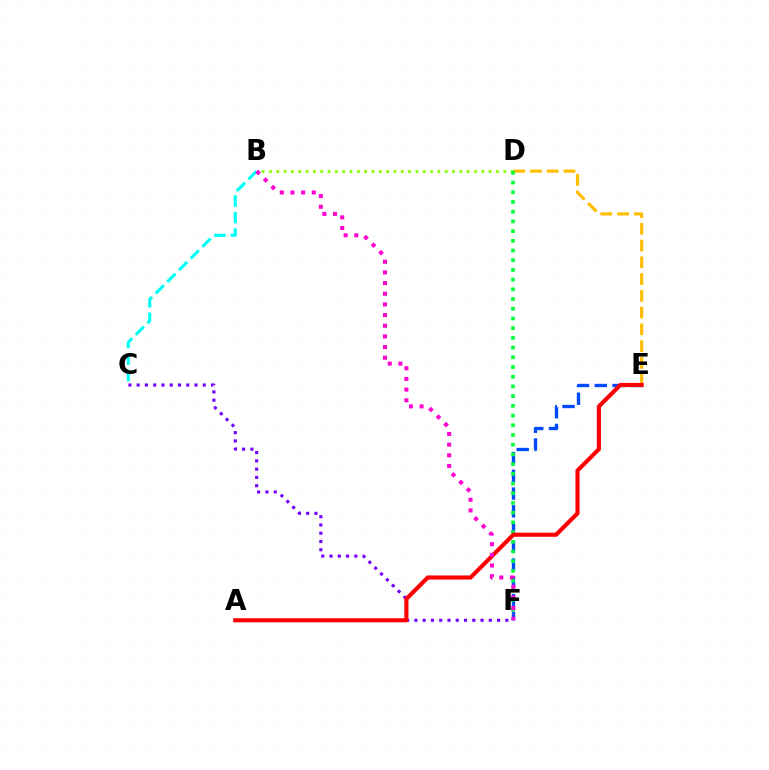{('E', 'F'): [{'color': '#004bff', 'line_style': 'dashed', 'thickness': 2.41}], ('B', 'D'): [{'color': '#84ff00', 'line_style': 'dotted', 'thickness': 1.99}], ('D', 'E'): [{'color': '#ffbd00', 'line_style': 'dashed', 'thickness': 2.28}], ('C', 'F'): [{'color': '#7200ff', 'line_style': 'dotted', 'thickness': 2.25}], ('D', 'F'): [{'color': '#00ff39', 'line_style': 'dotted', 'thickness': 2.64}], ('B', 'C'): [{'color': '#00fff6', 'line_style': 'dashed', 'thickness': 2.24}], ('A', 'E'): [{'color': '#ff0000', 'line_style': 'solid', 'thickness': 2.96}], ('B', 'F'): [{'color': '#ff00cf', 'line_style': 'dotted', 'thickness': 2.9}]}